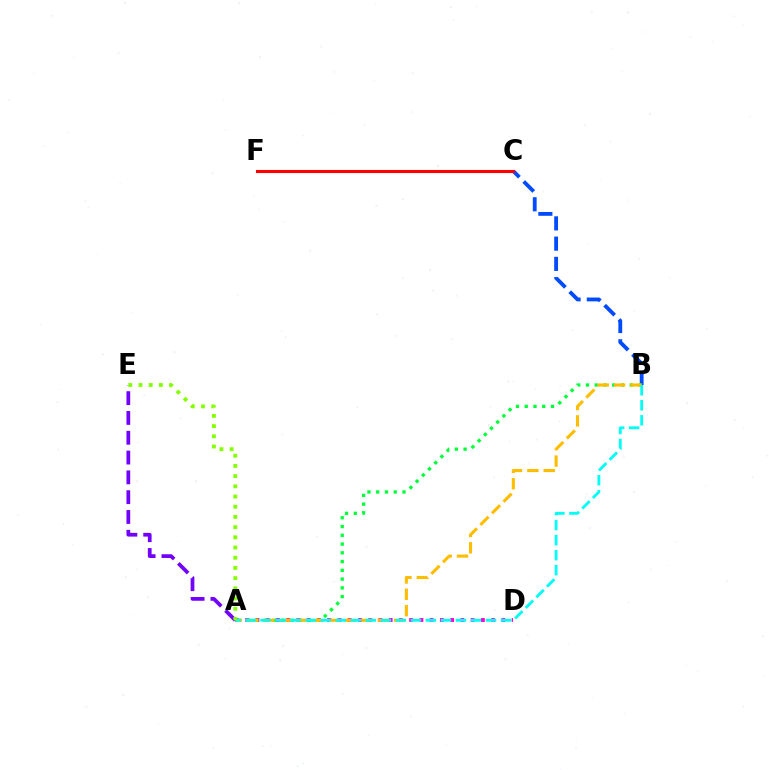{('A', 'D'): [{'color': '#ff00cf', 'line_style': 'dotted', 'thickness': 2.78}], ('B', 'C'): [{'color': '#004bff', 'line_style': 'dashed', 'thickness': 2.75}], ('A', 'B'): [{'color': '#00ff39', 'line_style': 'dotted', 'thickness': 2.38}, {'color': '#ffbd00', 'line_style': 'dashed', 'thickness': 2.22}, {'color': '#00fff6', 'line_style': 'dashed', 'thickness': 2.04}], ('A', 'E'): [{'color': '#7200ff', 'line_style': 'dashed', 'thickness': 2.69}, {'color': '#84ff00', 'line_style': 'dotted', 'thickness': 2.77}], ('C', 'F'): [{'color': '#ff0000', 'line_style': 'solid', 'thickness': 2.22}]}